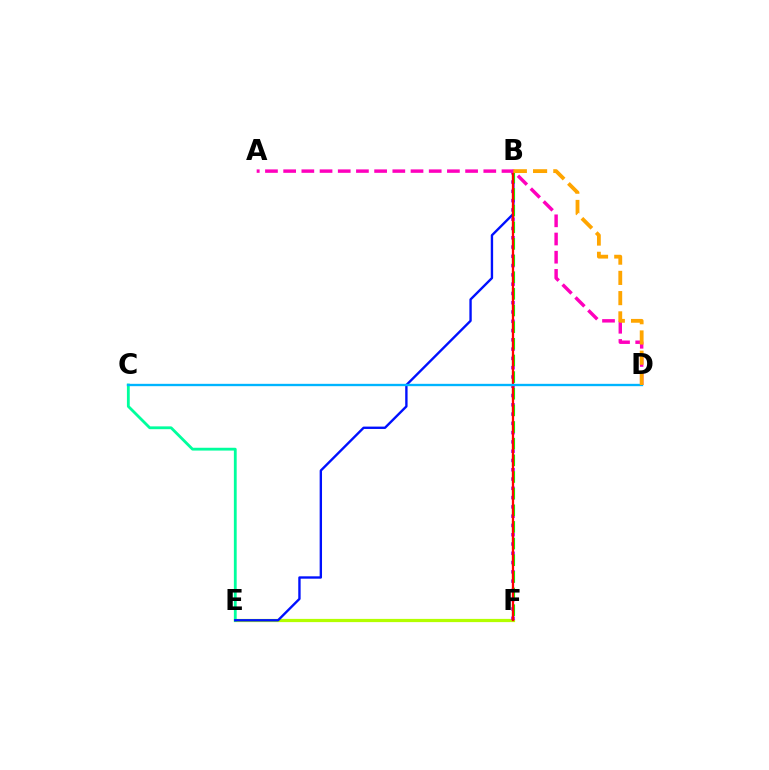{('E', 'F'): [{'color': '#b3ff00', 'line_style': 'solid', 'thickness': 2.32}], ('C', 'E'): [{'color': '#00ff9d', 'line_style': 'solid', 'thickness': 2.02}], ('B', 'F'): [{'color': '#9b00ff', 'line_style': 'dotted', 'thickness': 2.52}, {'color': '#08ff00', 'line_style': 'dashed', 'thickness': 2.26}, {'color': '#ff0000', 'line_style': 'solid', 'thickness': 1.65}], ('B', 'E'): [{'color': '#0010ff', 'line_style': 'solid', 'thickness': 1.71}], ('A', 'D'): [{'color': '#ff00bd', 'line_style': 'dashed', 'thickness': 2.47}], ('C', 'D'): [{'color': '#00b5ff', 'line_style': 'solid', 'thickness': 1.69}], ('B', 'D'): [{'color': '#ffa500', 'line_style': 'dashed', 'thickness': 2.75}]}